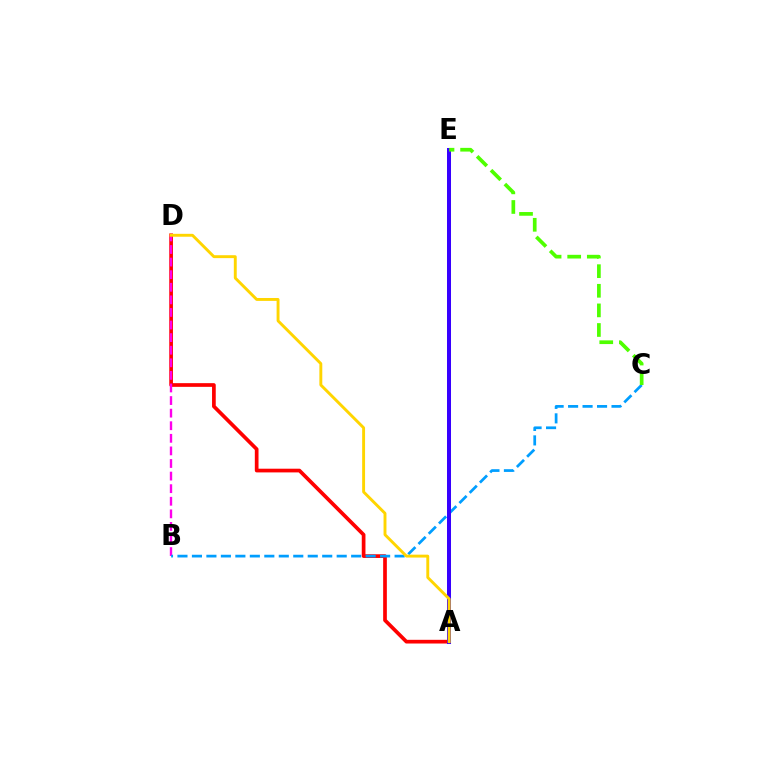{('A', 'D'): [{'color': '#ff0000', 'line_style': 'solid', 'thickness': 2.66}, {'color': '#ffd500', 'line_style': 'solid', 'thickness': 2.09}], ('B', 'D'): [{'color': '#ff00ed', 'line_style': 'dashed', 'thickness': 1.71}], ('B', 'C'): [{'color': '#009eff', 'line_style': 'dashed', 'thickness': 1.97}], ('A', 'E'): [{'color': '#00ff86', 'line_style': 'dashed', 'thickness': 1.92}, {'color': '#3700ff', 'line_style': 'solid', 'thickness': 2.89}], ('C', 'E'): [{'color': '#4fff00', 'line_style': 'dashed', 'thickness': 2.66}]}